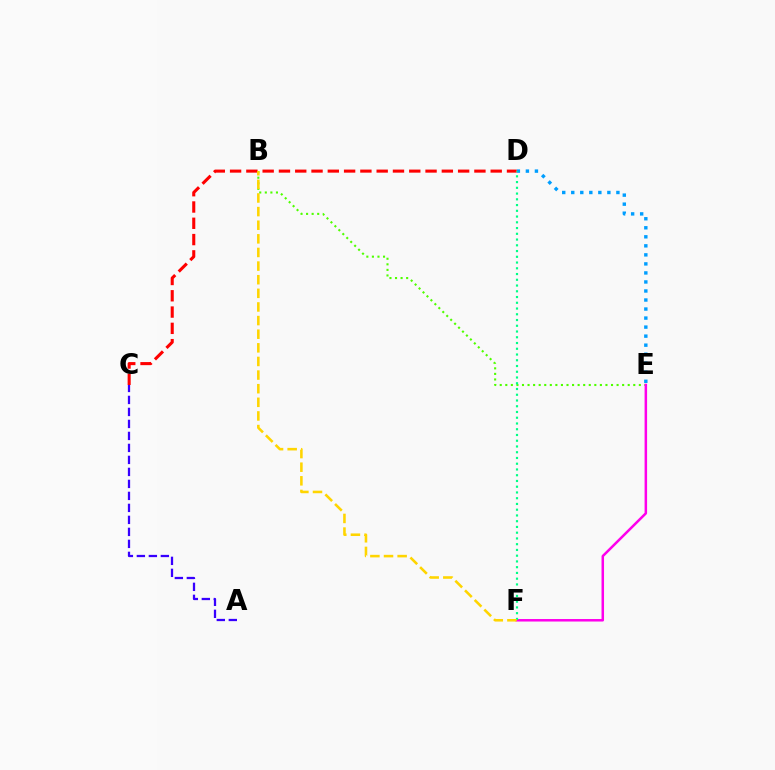{('B', 'E'): [{'color': '#4fff00', 'line_style': 'dotted', 'thickness': 1.51}], ('A', 'C'): [{'color': '#3700ff', 'line_style': 'dashed', 'thickness': 1.63}], ('E', 'F'): [{'color': '#ff00ed', 'line_style': 'solid', 'thickness': 1.81}], ('D', 'E'): [{'color': '#009eff', 'line_style': 'dotted', 'thickness': 2.45}], ('C', 'D'): [{'color': '#ff0000', 'line_style': 'dashed', 'thickness': 2.21}], ('D', 'F'): [{'color': '#00ff86', 'line_style': 'dotted', 'thickness': 1.56}], ('B', 'F'): [{'color': '#ffd500', 'line_style': 'dashed', 'thickness': 1.85}]}